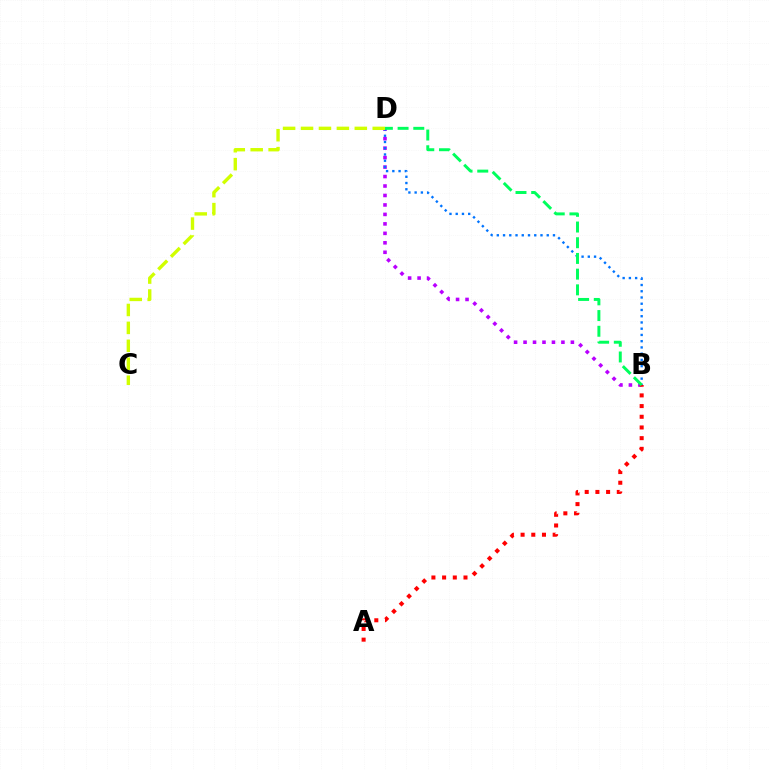{('B', 'D'): [{'color': '#b900ff', 'line_style': 'dotted', 'thickness': 2.57}, {'color': '#0074ff', 'line_style': 'dotted', 'thickness': 1.7}, {'color': '#00ff5c', 'line_style': 'dashed', 'thickness': 2.13}], ('A', 'B'): [{'color': '#ff0000', 'line_style': 'dotted', 'thickness': 2.9}], ('C', 'D'): [{'color': '#d1ff00', 'line_style': 'dashed', 'thickness': 2.44}]}